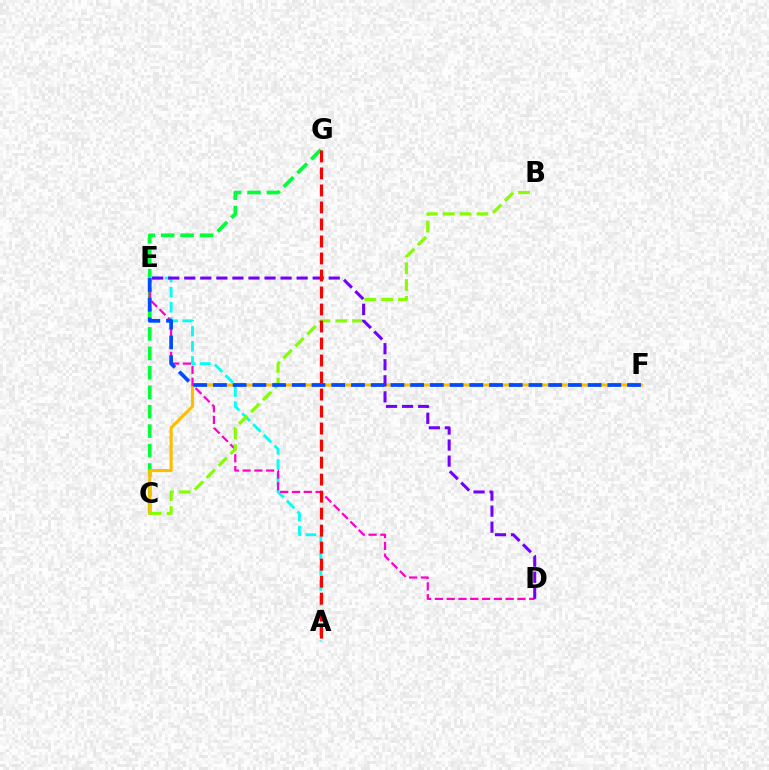{('C', 'G'): [{'color': '#00ff39', 'line_style': 'dashed', 'thickness': 2.64}], ('C', 'F'): [{'color': '#ffbd00', 'line_style': 'solid', 'thickness': 2.25}], ('A', 'E'): [{'color': '#00fff6', 'line_style': 'dashed', 'thickness': 2.05}], ('D', 'E'): [{'color': '#ff00cf', 'line_style': 'dashed', 'thickness': 1.6}, {'color': '#7200ff', 'line_style': 'dashed', 'thickness': 2.18}], ('B', 'C'): [{'color': '#84ff00', 'line_style': 'dashed', 'thickness': 2.29}], ('A', 'G'): [{'color': '#ff0000', 'line_style': 'dashed', 'thickness': 2.31}], ('E', 'F'): [{'color': '#004bff', 'line_style': 'dashed', 'thickness': 2.68}]}